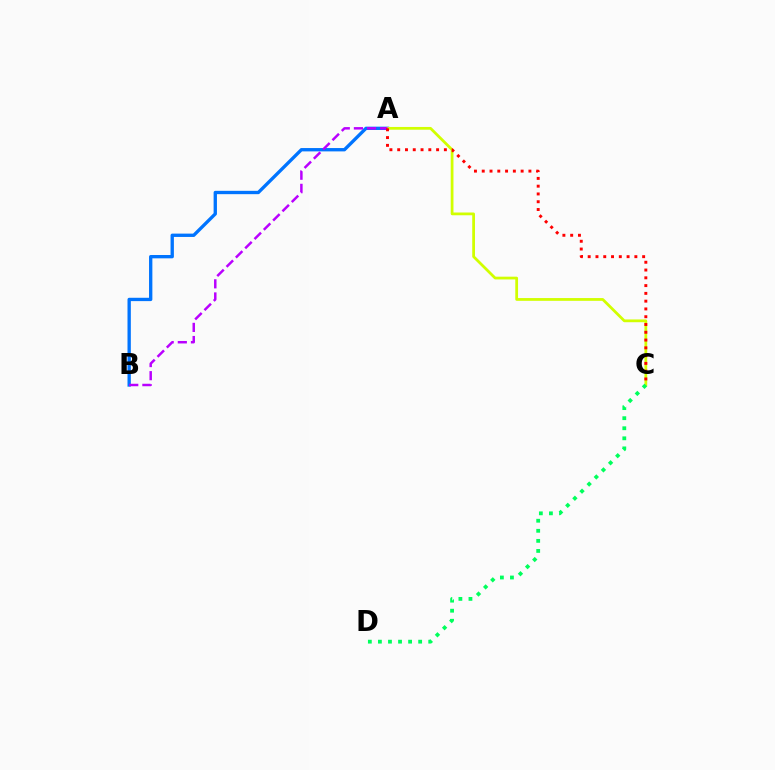{('A', 'B'): [{'color': '#0074ff', 'line_style': 'solid', 'thickness': 2.4}, {'color': '#b900ff', 'line_style': 'dashed', 'thickness': 1.78}], ('A', 'C'): [{'color': '#d1ff00', 'line_style': 'solid', 'thickness': 1.99}, {'color': '#ff0000', 'line_style': 'dotted', 'thickness': 2.11}], ('C', 'D'): [{'color': '#00ff5c', 'line_style': 'dotted', 'thickness': 2.73}]}